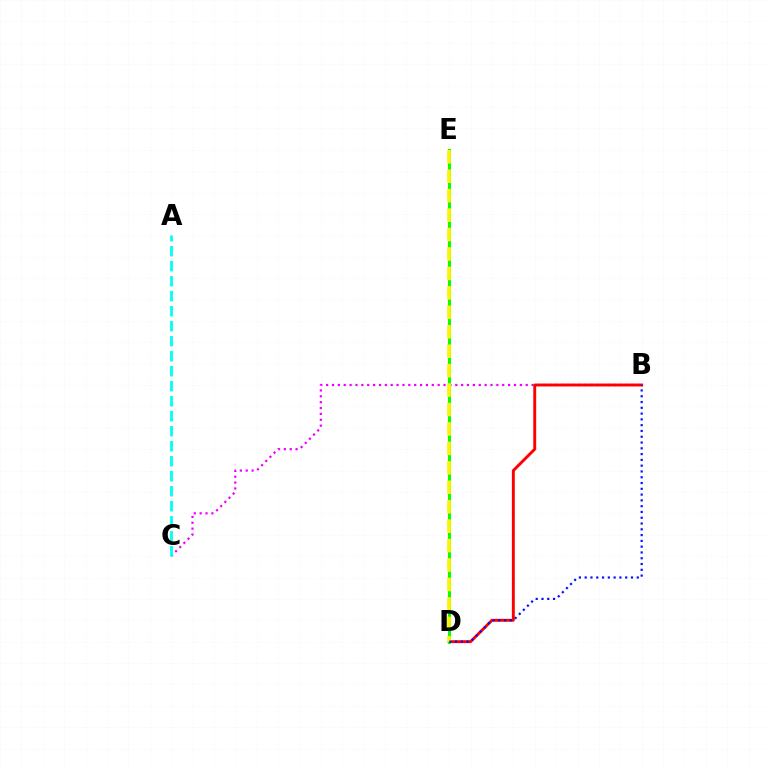{('B', 'C'): [{'color': '#ee00ff', 'line_style': 'dotted', 'thickness': 1.59}], ('B', 'D'): [{'color': '#ff0000', 'line_style': 'solid', 'thickness': 2.09}, {'color': '#0010ff', 'line_style': 'dotted', 'thickness': 1.57}], ('D', 'E'): [{'color': '#08ff00', 'line_style': 'solid', 'thickness': 2.18}, {'color': '#fcf500', 'line_style': 'dashed', 'thickness': 2.64}], ('A', 'C'): [{'color': '#00fff6', 'line_style': 'dashed', 'thickness': 2.04}]}